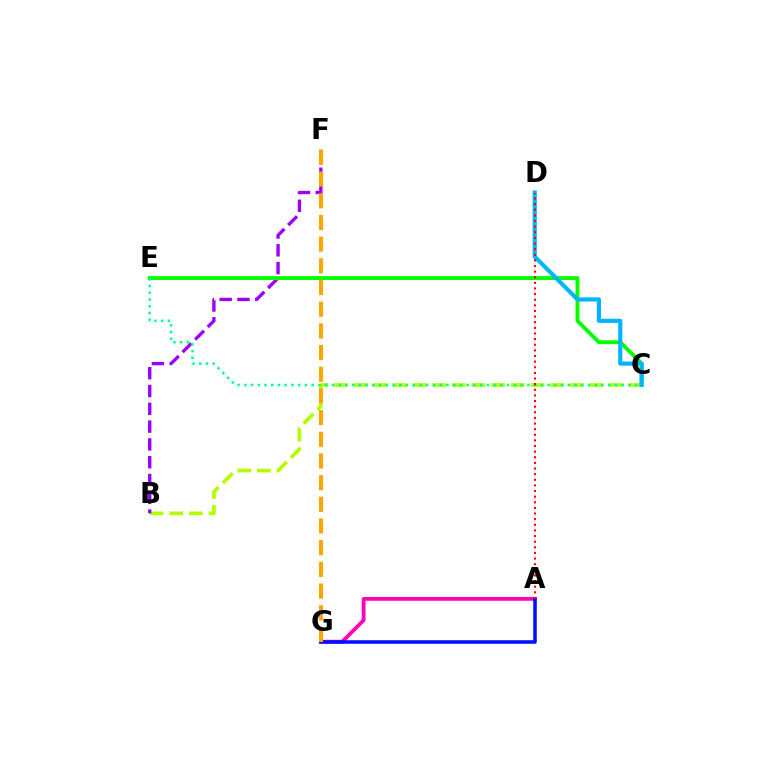{('A', 'G'): [{'color': '#ff00bd', 'line_style': 'solid', 'thickness': 2.71}, {'color': '#0010ff', 'line_style': 'solid', 'thickness': 2.57}], ('B', 'C'): [{'color': '#b3ff00', 'line_style': 'dashed', 'thickness': 2.67}], ('B', 'F'): [{'color': '#9b00ff', 'line_style': 'dashed', 'thickness': 2.42}], ('C', 'E'): [{'color': '#08ff00', 'line_style': 'solid', 'thickness': 2.81}, {'color': '#00ff9d', 'line_style': 'dotted', 'thickness': 1.83}], ('C', 'D'): [{'color': '#00b5ff', 'line_style': 'solid', 'thickness': 2.99}], ('A', 'D'): [{'color': '#ff0000', 'line_style': 'dotted', 'thickness': 1.53}], ('F', 'G'): [{'color': '#ffa500', 'line_style': 'dashed', 'thickness': 2.95}]}